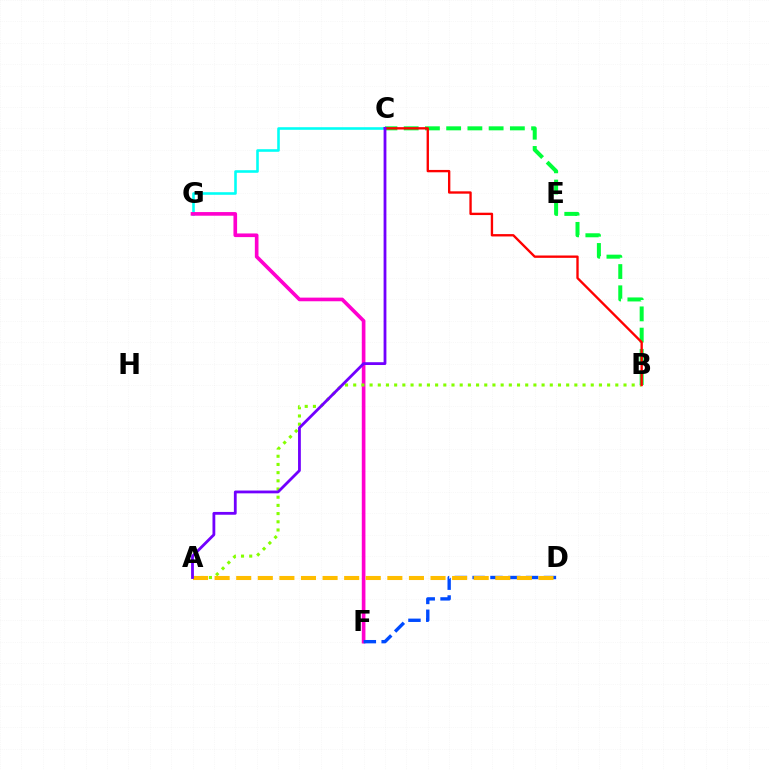{('C', 'G'): [{'color': '#00fff6', 'line_style': 'solid', 'thickness': 1.86}], ('F', 'G'): [{'color': '#ff00cf', 'line_style': 'solid', 'thickness': 2.63}], ('D', 'F'): [{'color': '#004bff', 'line_style': 'dashed', 'thickness': 2.42}], ('A', 'B'): [{'color': '#84ff00', 'line_style': 'dotted', 'thickness': 2.23}], ('A', 'D'): [{'color': '#ffbd00', 'line_style': 'dashed', 'thickness': 2.93}], ('B', 'C'): [{'color': '#00ff39', 'line_style': 'dashed', 'thickness': 2.89}, {'color': '#ff0000', 'line_style': 'solid', 'thickness': 1.69}], ('A', 'C'): [{'color': '#7200ff', 'line_style': 'solid', 'thickness': 2.02}]}